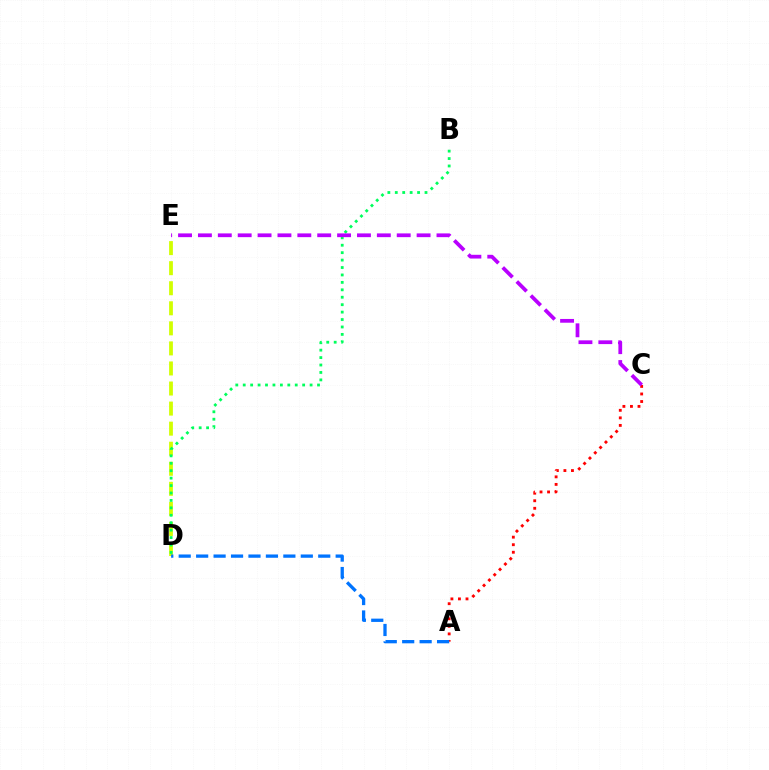{('D', 'E'): [{'color': '#d1ff00', 'line_style': 'dashed', 'thickness': 2.72}], ('B', 'D'): [{'color': '#00ff5c', 'line_style': 'dotted', 'thickness': 2.02}], ('A', 'C'): [{'color': '#ff0000', 'line_style': 'dotted', 'thickness': 2.05}], ('C', 'E'): [{'color': '#b900ff', 'line_style': 'dashed', 'thickness': 2.7}], ('A', 'D'): [{'color': '#0074ff', 'line_style': 'dashed', 'thickness': 2.37}]}